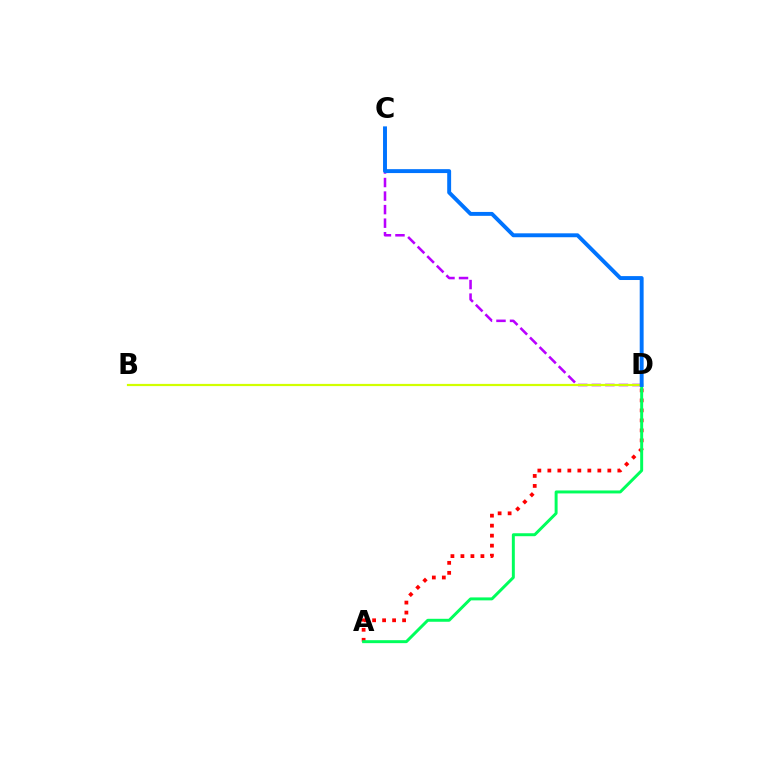{('A', 'D'): [{'color': '#ff0000', 'line_style': 'dotted', 'thickness': 2.72}, {'color': '#00ff5c', 'line_style': 'solid', 'thickness': 2.13}], ('C', 'D'): [{'color': '#b900ff', 'line_style': 'dashed', 'thickness': 1.84}, {'color': '#0074ff', 'line_style': 'solid', 'thickness': 2.82}], ('B', 'D'): [{'color': '#d1ff00', 'line_style': 'solid', 'thickness': 1.59}]}